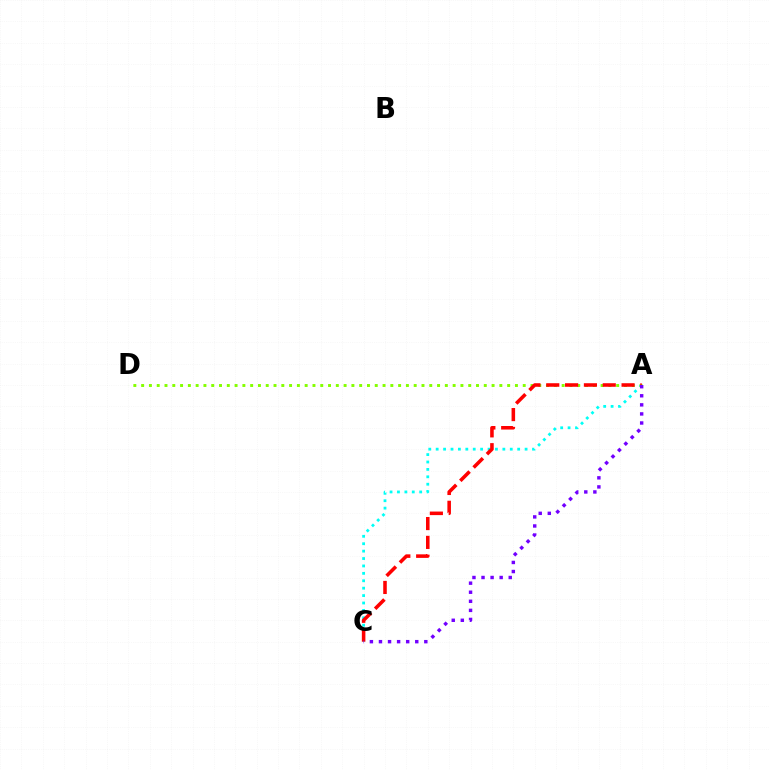{('A', 'C'): [{'color': '#00fff6', 'line_style': 'dotted', 'thickness': 2.01}, {'color': '#ff0000', 'line_style': 'dashed', 'thickness': 2.56}, {'color': '#7200ff', 'line_style': 'dotted', 'thickness': 2.46}], ('A', 'D'): [{'color': '#84ff00', 'line_style': 'dotted', 'thickness': 2.12}]}